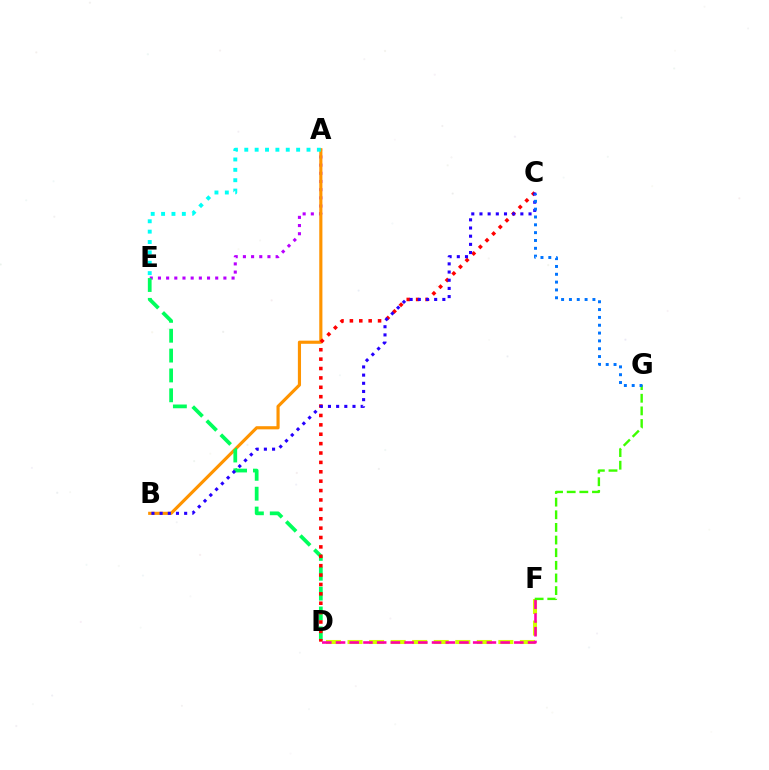{('A', 'E'): [{'color': '#b900ff', 'line_style': 'dotted', 'thickness': 2.22}, {'color': '#00fff6', 'line_style': 'dotted', 'thickness': 2.82}], ('D', 'F'): [{'color': '#d1ff00', 'line_style': 'dashed', 'thickness': 2.93}, {'color': '#ff00ac', 'line_style': 'dashed', 'thickness': 1.86}], ('A', 'B'): [{'color': '#ff9400', 'line_style': 'solid', 'thickness': 2.27}], ('D', 'E'): [{'color': '#00ff5c', 'line_style': 'dashed', 'thickness': 2.7}], ('C', 'D'): [{'color': '#ff0000', 'line_style': 'dotted', 'thickness': 2.55}], ('B', 'C'): [{'color': '#2500ff', 'line_style': 'dotted', 'thickness': 2.22}], ('F', 'G'): [{'color': '#3dff00', 'line_style': 'dashed', 'thickness': 1.72}], ('C', 'G'): [{'color': '#0074ff', 'line_style': 'dotted', 'thickness': 2.13}]}